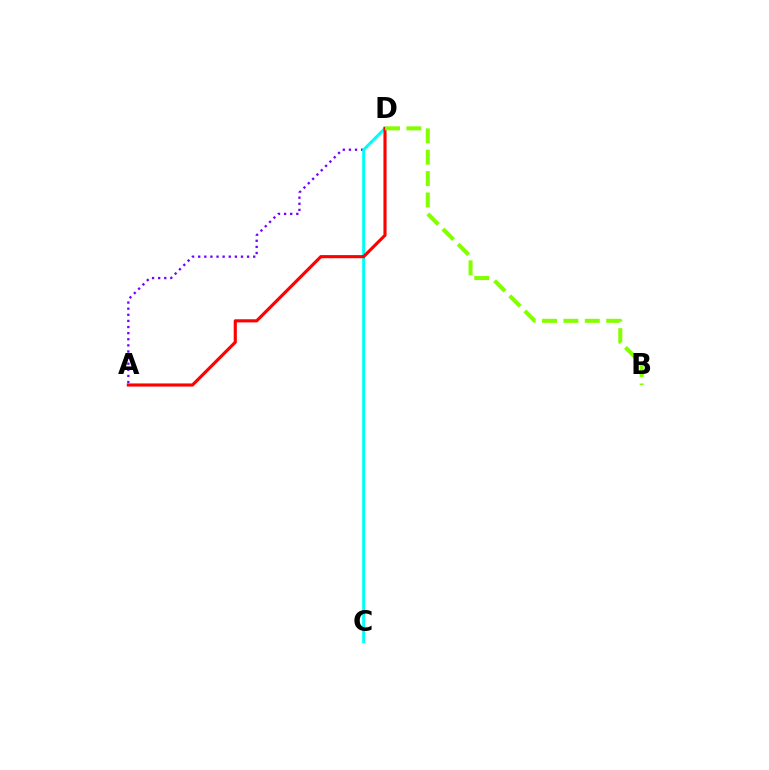{('A', 'D'): [{'color': '#7200ff', 'line_style': 'dotted', 'thickness': 1.66}, {'color': '#ff0000', 'line_style': 'solid', 'thickness': 2.26}], ('C', 'D'): [{'color': '#00fff6', 'line_style': 'solid', 'thickness': 2.08}], ('B', 'D'): [{'color': '#84ff00', 'line_style': 'dashed', 'thickness': 2.91}]}